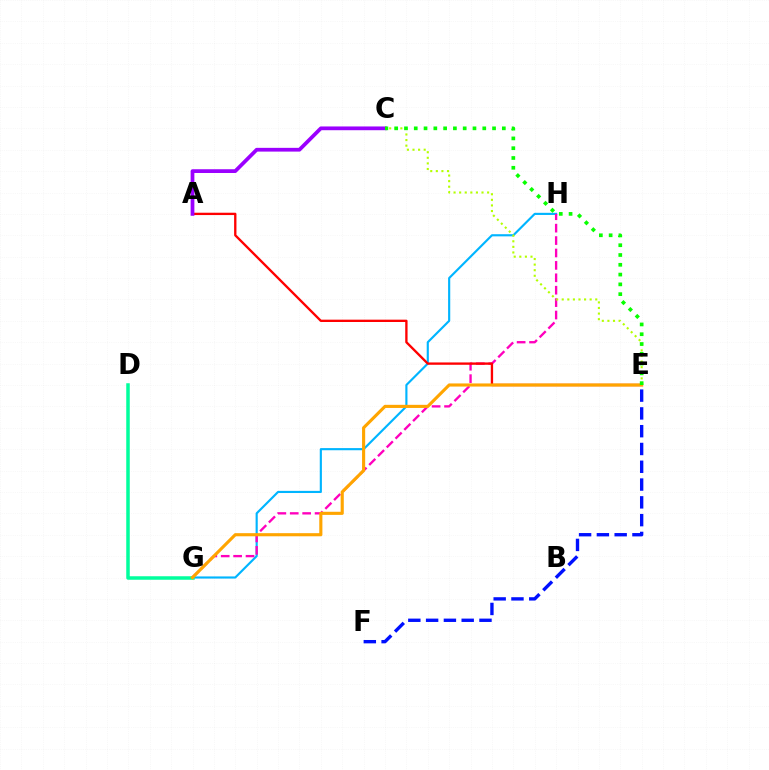{('G', 'H'): [{'color': '#00b5ff', 'line_style': 'solid', 'thickness': 1.54}, {'color': '#ff00bd', 'line_style': 'dashed', 'thickness': 1.69}], ('D', 'G'): [{'color': '#00ff9d', 'line_style': 'solid', 'thickness': 2.52}], ('C', 'E'): [{'color': '#b3ff00', 'line_style': 'dotted', 'thickness': 1.52}, {'color': '#08ff00', 'line_style': 'dotted', 'thickness': 2.66}], ('E', 'F'): [{'color': '#0010ff', 'line_style': 'dashed', 'thickness': 2.42}], ('A', 'E'): [{'color': '#ff0000', 'line_style': 'solid', 'thickness': 1.68}], ('A', 'C'): [{'color': '#9b00ff', 'line_style': 'solid', 'thickness': 2.7}], ('E', 'G'): [{'color': '#ffa500', 'line_style': 'solid', 'thickness': 2.25}]}